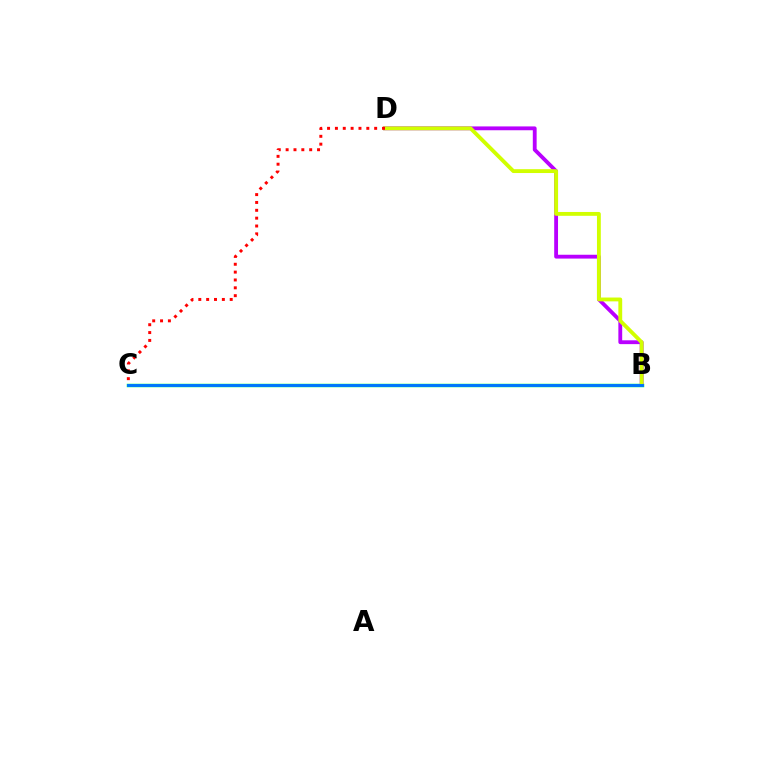{('B', 'C'): [{'color': '#00ff5c', 'line_style': 'solid', 'thickness': 2.52}, {'color': '#0074ff', 'line_style': 'solid', 'thickness': 2.09}], ('B', 'D'): [{'color': '#b900ff', 'line_style': 'solid', 'thickness': 2.76}, {'color': '#d1ff00', 'line_style': 'solid', 'thickness': 2.77}], ('C', 'D'): [{'color': '#ff0000', 'line_style': 'dotted', 'thickness': 2.13}]}